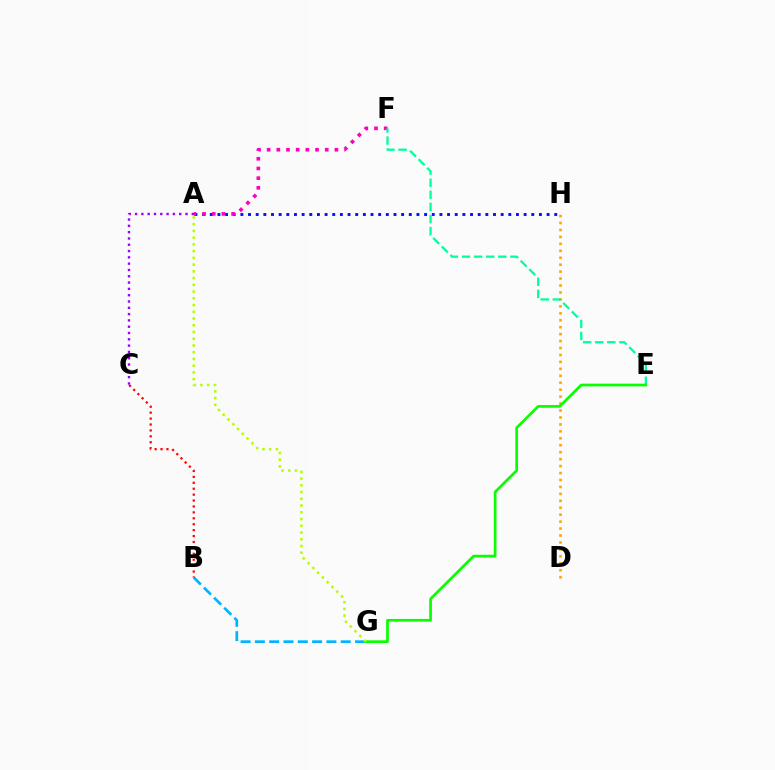{('B', 'G'): [{'color': '#00b5ff', 'line_style': 'dashed', 'thickness': 1.94}], ('A', 'H'): [{'color': '#0010ff', 'line_style': 'dotted', 'thickness': 2.08}], ('A', 'F'): [{'color': '#ff00bd', 'line_style': 'dotted', 'thickness': 2.63}], ('D', 'H'): [{'color': '#ffa500', 'line_style': 'dotted', 'thickness': 1.89}], ('E', 'F'): [{'color': '#00ff9d', 'line_style': 'dashed', 'thickness': 1.64}], ('E', 'G'): [{'color': '#08ff00', 'line_style': 'solid', 'thickness': 1.94}], ('B', 'C'): [{'color': '#ff0000', 'line_style': 'dotted', 'thickness': 1.61}], ('A', 'G'): [{'color': '#b3ff00', 'line_style': 'dotted', 'thickness': 1.83}], ('A', 'C'): [{'color': '#9b00ff', 'line_style': 'dotted', 'thickness': 1.71}]}